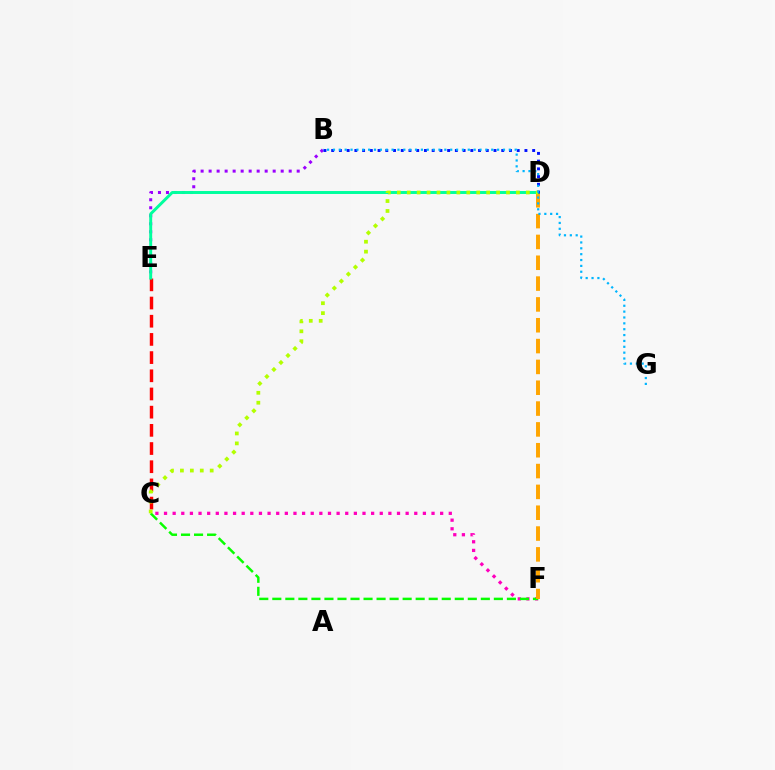{('B', 'E'): [{'color': '#9b00ff', 'line_style': 'dotted', 'thickness': 2.18}], ('C', 'F'): [{'color': '#ff00bd', 'line_style': 'dotted', 'thickness': 2.34}, {'color': '#08ff00', 'line_style': 'dashed', 'thickness': 1.77}], ('C', 'E'): [{'color': '#ff0000', 'line_style': 'dashed', 'thickness': 2.47}], ('D', 'F'): [{'color': '#ffa500', 'line_style': 'dashed', 'thickness': 2.83}], ('D', 'E'): [{'color': '#00ff9d', 'line_style': 'solid', 'thickness': 2.13}], ('B', 'D'): [{'color': '#0010ff', 'line_style': 'dotted', 'thickness': 2.1}], ('C', 'D'): [{'color': '#b3ff00', 'line_style': 'dotted', 'thickness': 2.7}], ('B', 'G'): [{'color': '#00b5ff', 'line_style': 'dotted', 'thickness': 1.59}]}